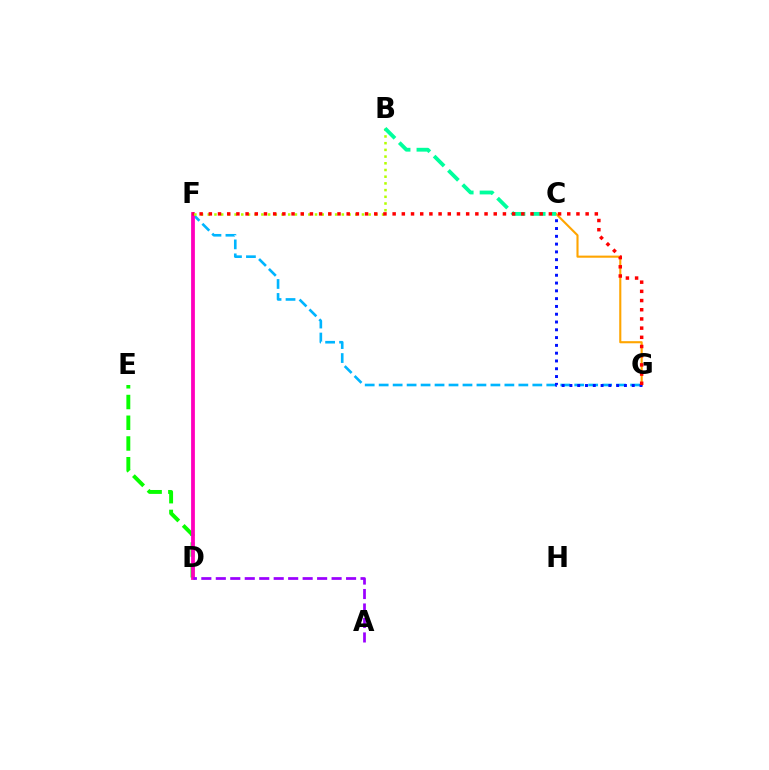{('F', 'G'): [{'color': '#00b5ff', 'line_style': 'dashed', 'thickness': 1.9}, {'color': '#ff0000', 'line_style': 'dotted', 'thickness': 2.5}], ('D', 'E'): [{'color': '#08ff00', 'line_style': 'dashed', 'thickness': 2.82}], ('D', 'F'): [{'color': '#ff00bd', 'line_style': 'solid', 'thickness': 2.72}], ('C', 'G'): [{'color': '#ffa500', 'line_style': 'solid', 'thickness': 1.52}, {'color': '#0010ff', 'line_style': 'dotted', 'thickness': 2.12}], ('B', 'F'): [{'color': '#b3ff00', 'line_style': 'dotted', 'thickness': 1.82}], ('A', 'D'): [{'color': '#9b00ff', 'line_style': 'dashed', 'thickness': 1.97}], ('B', 'C'): [{'color': '#00ff9d', 'line_style': 'dashed', 'thickness': 2.75}]}